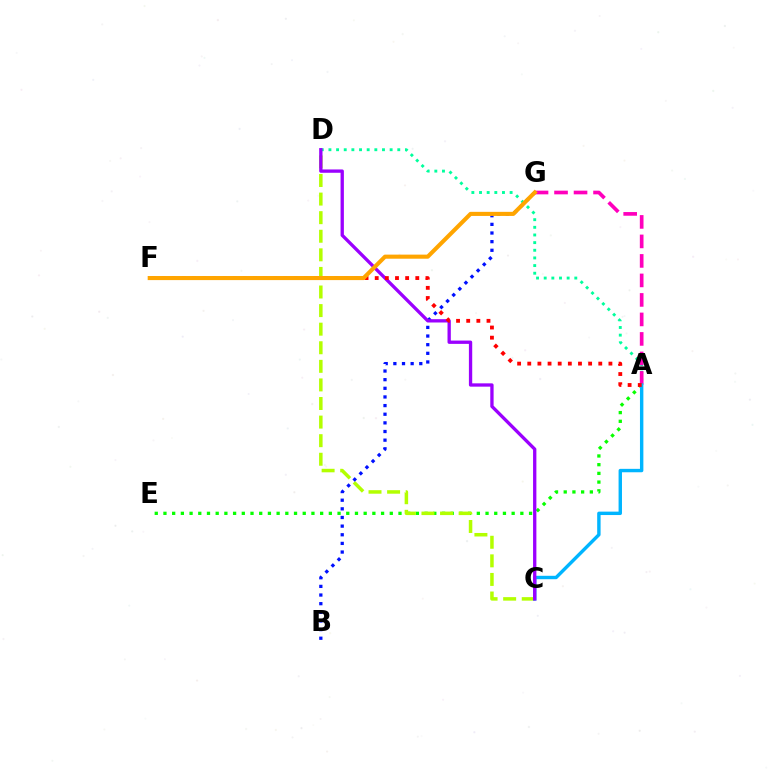{('A', 'E'): [{'color': '#08ff00', 'line_style': 'dotted', 'thickness': 2.37}], ('A', 'D'): [{'color': '#00ff9d', 'line_style': 'dotted', 'thickness': 2.08}], ('C', 'D'): [{'color': '#b3ff00', 'line_style': 'dashed', 'thickness': 2.52}, {'color': '#9b00ff', 'line_style': 'solid', 'thickness': 2.39}], ('B', 'G'): [{'color': '#0010ff', 'line_style': 'dotted', 'thickness': 2.35}], ('A', 'G'): [{'color': '#ff00bd', 'line_style': 'dashed', 'thickness': 2.65}], ('A', 'C'): [{'color': '#00b5ff', 'line_style': 'solid', 'thickness': 2.45}], ('A', 'F'): [{'color': '#ff0000', 'line_style': 'dotted', 'thickness': 2.76}], ('F', 'G'): [{'color': '#ffa500', 'line_style': 'solid', 'thickness': 2.94}]}